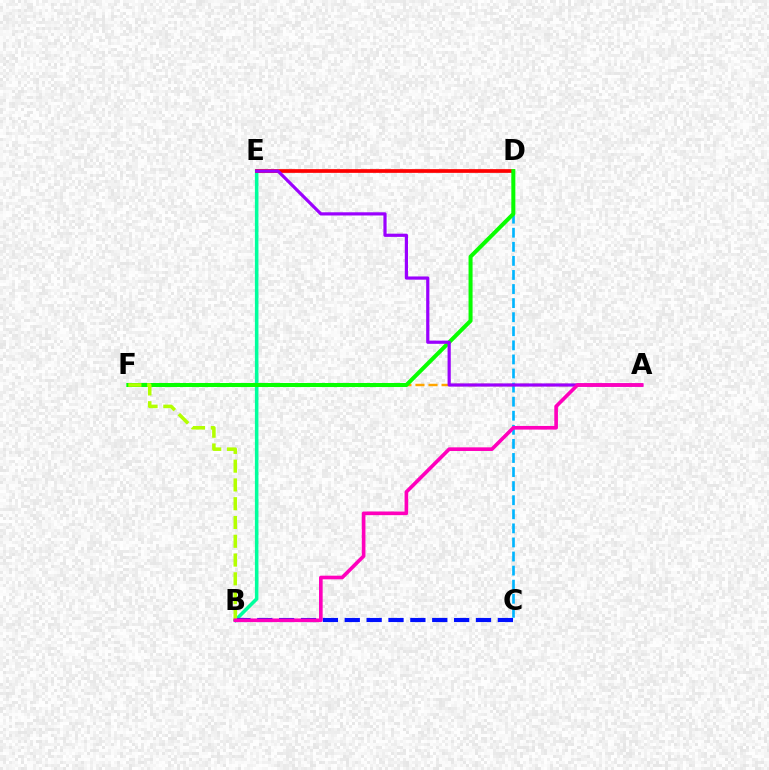{('B', 'E'): [{'color': '#00ff9d', 'line_style': 'solid', 'thickness': 2.55}], ('A', 'F'): [{'color': '#ffa500', 'line_style': 'dashed', 'thickness': 1.77}], ('B', 'C'): [{'color': '#0010ff', 'line_style': 'dashed', 'thickness': 2.97}], ('C', 'D'): [{'color': '#00b5ff', 'line_style': 'dashed', 'thickness': 1.91}], ('D', 'E'): [{'color': '#ff0000', 'line_style': 'solid', 'thickness': 2.67}], ('D', 'F'): [{'color': '#08ff00', 'line_style': 'solid', 'thickness': 2.89}], ('A', 'E'): [{'color': '#9b00ff', 'line_style': 'solid', 'thickness': 2.3}], ('B', 'F'): [{'color': '#b3ff00', 'line_style': 'dashed', 'thickness': 2.55}], ('A', 'B'): [{'color': '#ff00bd', 'line_style': 'solid', 'thickness': 2.62}]}